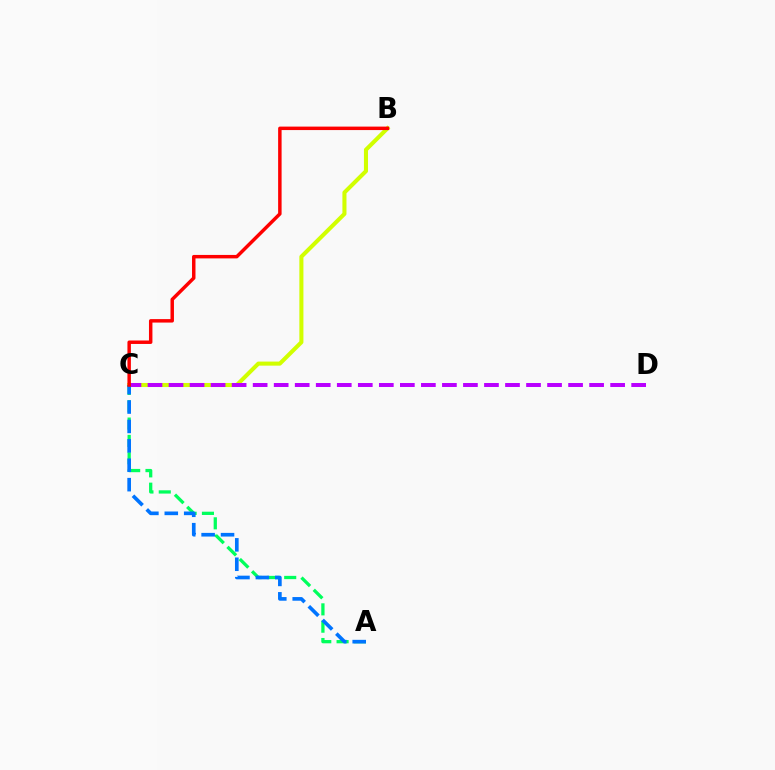{('B', 'C'): [{'color': '#d1ff00', 'line_style': 'solid', 'thickness': 2.93}, {'color': '#ff0000', 'line_style': 'solid', 'thickness': 2.49}], ('A', 'C'): [{'color': '#00ff5c', 'line_style': 'dashed', 'thickness': 2.35}, {'color': '#0074ff', 'line_style': 'dashed', 'thickness': 2.64}], ('C', 'D'): [{'color': '#b900ff', 'line_style': 'dashed', 'thickness': 2.86}]}